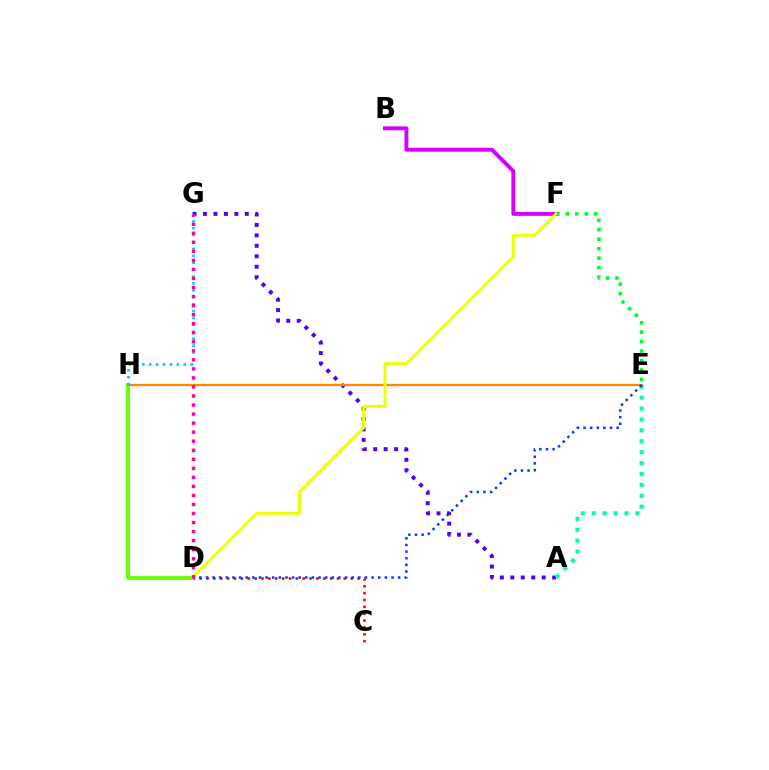{('D', 'H'): [{'color': '#66ff00', 'line_style': 'solid', 'thickness': 2.74}], ('A', 'G'): [{'color': '#4f00ff', 'line_style': 'dotted', 'thickness': 2.84}], ('A', 'E'): [{'color': '#00ffaf', 'line_style': 'dotted', 'thickness': 2.96}], ('C', 'D'): [{'color': '#ff0000', 'line_style': 'dotted', 'thickness': 1.86}], ('E', 'F'): [{'color': '#00ff27', 'line_style': 'dotted', 'thickness': 2.57}], ('E', 'H'): [{'color': '#ff8800', 'line_style': 'solid', 'thickness': 1.64}], ('B', 'F'): [{'color': '#d600ff', 'line_style': 'solid', 'thickness': 2.83}], ('G', 'H'): [{'color': '#00c7ff', 'line_style': 'dotted', 'thickness': 1.88}], ('D', 'E'): [{'color': '#003fff', 'line_style': 'dotted', 'thickness': 1.8}], ('D', 'F'): [{'color': '#eeff00', 'line_style': 'solid', 'thickness': 2.09}], ('D', 'G'): [{'color': '#ff00a0', 'line_style': 'dotted', 'thickness': 2.46}]}